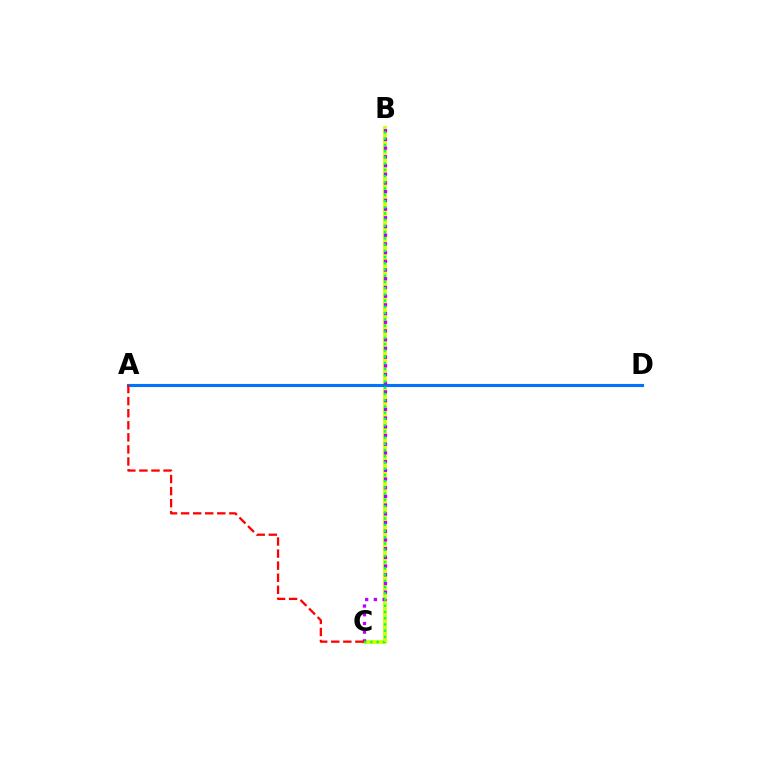{('B', 'C'): [{'color': '#d1ff00', 'line_style': 'solid', 'thickness': 2.78}, {'color': '#b900ff', 'line_style': 'dotted', 'thickness': 2.37}, {'color': '#00ff5c', 'line_style': 'dotted', 'thickness': 1.69}], ('A', 'D'): [{'color': '#0074ff', 'line_style': 'solid', 'thickness': 2.23}], ('A', 'C'): [{'color': '#ff0000', 'line_style': 'dashed', 'thickness': 1.64}]}